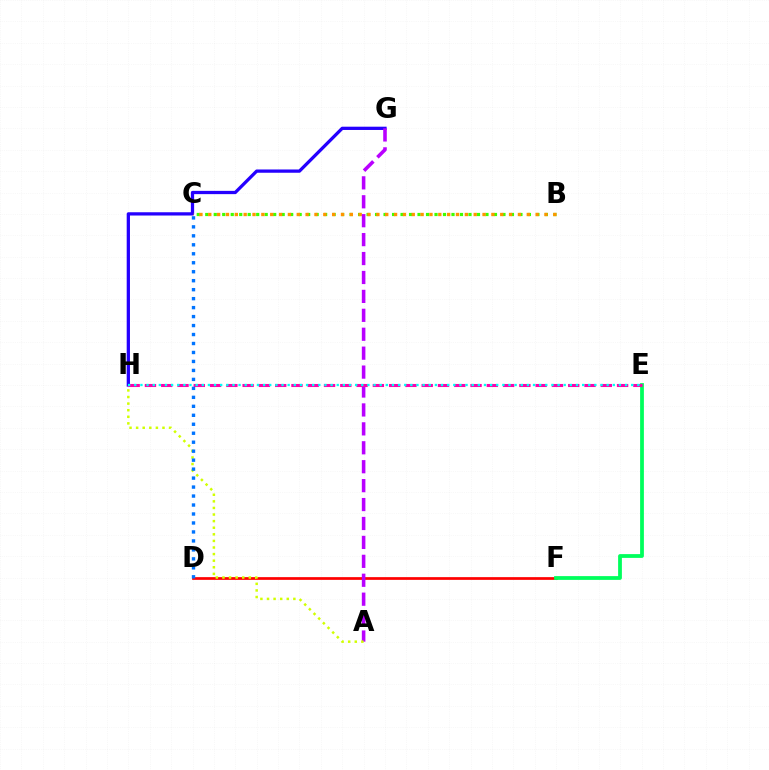{('D', 'F'): [{'color': '#ff0000', 'line_style': 'solid', 'thickness': 1.96}], ('B', 'C'): [{'color': '#3dff00', 'line_style': 'dotted', 'thickness': 2.31}, {'color': '#ff9400', 'line_style': 'dotted', 'thickness': 2.4}], ('E', 'F'): [{'color': '#00ff5c', 'line_style': 'solid', 'thickness': 2.72}], ('G', 'H'): [{'color': '#2500ff', 'line_style': 'solid', 'thickness': 2.35}], ('A', 'G'): [{'color': '#b900ff', 'line_style': 'dashed', 'thickness': 2.57}], ('A', 'H'): [{'color': '#d1ff00', 'line_style': 'dotted', 'thickness': 1.79}], ('E', 'H'): [{'color': '#ff00ac', 'line_style': 'dashed', 'thickness': 2.21}, {'color': '#00fff6', 'line_style': 'dotted', 'thickness': 1.67}], ('C', 'D'): [{'color': '#0074ff', 'line_style': 'dotted', 'thickness': 2.44}]}